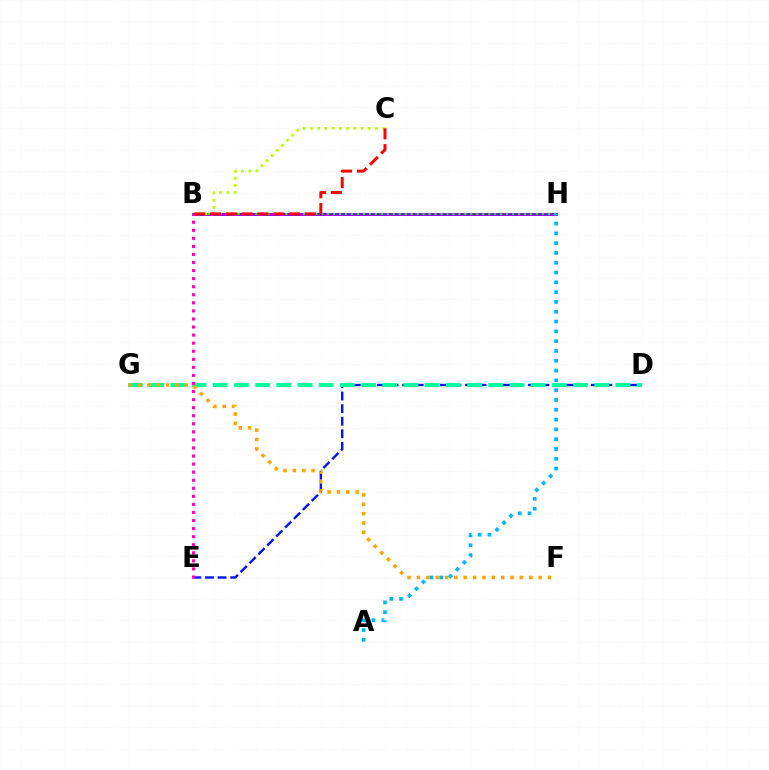{('B', 'H'): [{'color': '#9b00ff', 'line_style': 'solid', 'thickness': 2.17}, {'color': '#08ff00', 'line_style': 'dotted', 'thickness': 1.62}], ('D', 'E'): [{'color': '#0010ff', 'line_style': 'dashed', 'thickness': 1.71}], ('D', 'G'): [{'color': '#00ff9d', 'line_style': 'dashed', 'thickness': 2.88}], ('A', 'H'): [{'color': '#00b5ff', 'line_style': 'dotted', 'thickness': 2.66}], ('B', 'C'): [{'color': '#b3ff00', 'line_style': 'dotted', 'thickness': 1.96}, {'color': '#ff0000', 'line_style': 'dashed', 'thickness': 2.15}], ('F', 'G'): [{'color': '#ffa500', 'line_style': 'dotted', 'thickness': 2.54}], ('B', 'E'): [{'color': '#ff00bd', 'line_style': 'dotted', 'thickness': 2.19}]}